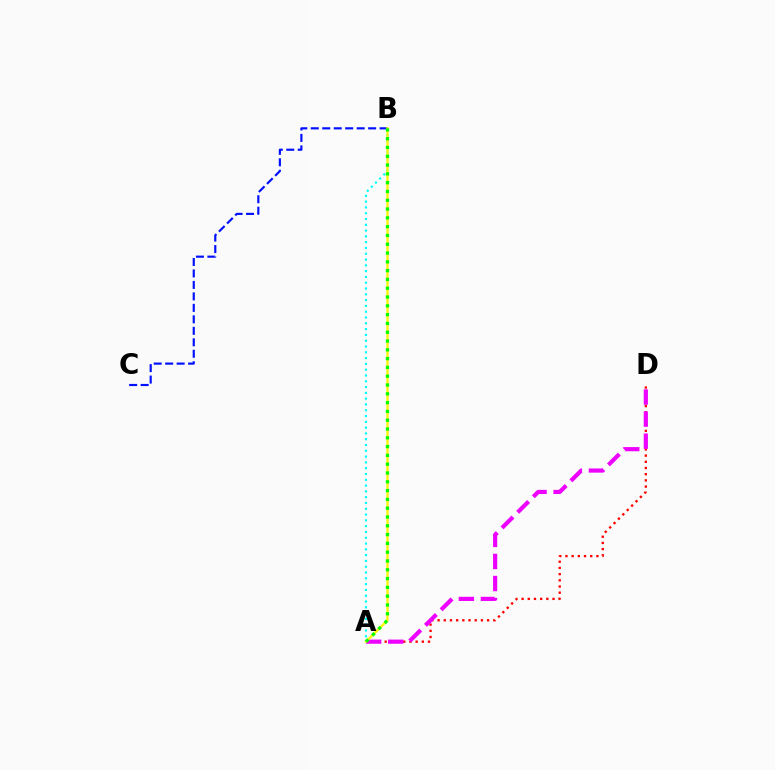{('A', 'D'): [{'color': '#ff0000', 'line_style': 'dotted', 'thickness': 1.68}, {'color': '#ee00ff', 'line_style': 'dashed', 'thickness': 3.0}], ('B', 'C'): [{'color': '#0010ff', 'line_style': 'dashed', 'thickness': 1.56}], ('A', 'B'): [{'color': '#00fff6', 'line_style': 'dotted', 'thickness': 1.57}, {'color': '#fcf500', 'line_style': 'solid', 'thickness': 1.65}, {'color': '#08ff00', 'line_style': 'dotted', 'thickness': 2.39}]}